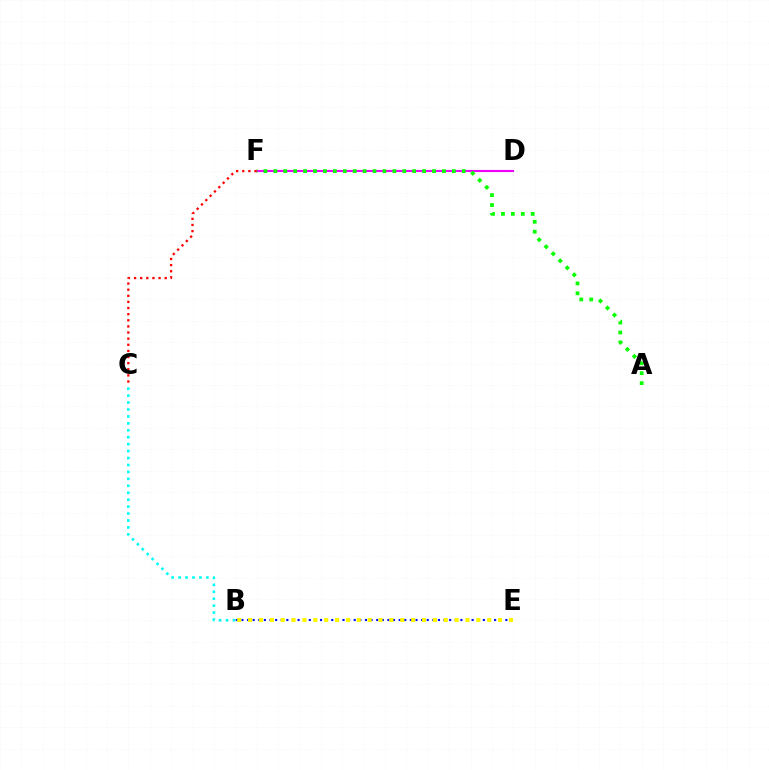{('D', 'F'): [{'color': '#ee00ff', 'line_style': 'solid', 'thickness': 1.52}], ('B', 'E'): [{'color': '#0010ff', 'line_style': 'dotted', 'thickness': 1.53}, {'color': '#fcf500', 'line_style': 'dotted', 'thickness': 2.95}], ('B', 'C'): [{'color': '#00fff6', 'line_style': 'dotted', 'thickness': 1.88}], ('A', 'F'): [{'color': '#08ff00', 'line_style': 'dotted', 'thickness': 2.69}], ('C', 'F'): [{'color': '#ff0000', 'line_style': 'dotted', 'thickness': 1.66}]}